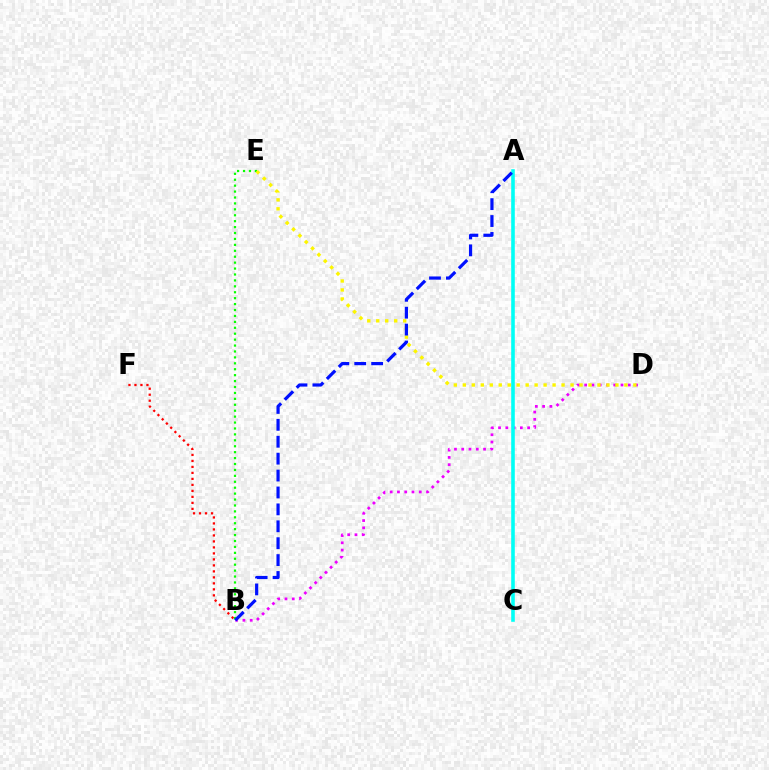{('B', 'D'): [{'color': '#ee00ff', 'line_style': 'dotted', 'thickness': 1.98}], ('B', 'E'): [{'color': '#08ff00', 'line_style': 'dotted', 'thickness': 1.61}], ('D', 'E'): [{'color': '#fcf500', 'line_style': 'dotted', 'thickness': 2.44}], ('A', 'C'): [{'color': '#00fff6', 'line_style': 'solid', 'thickness': 2.58}], ('A', 'B'): [{'color': '#0010ff', 'line_style': 'dashed', 'thickness': 2.3}], ('B', 'F'): [{'color': '#ff0000', 'line_style': 'dotted', 'thickness': 1.63}]}